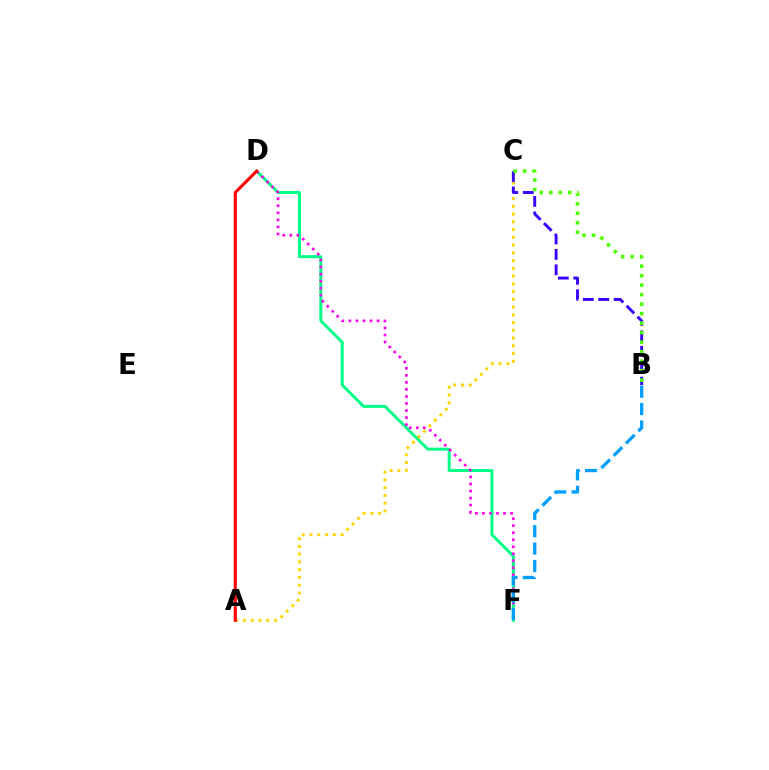{('D', 'F'): [{'color': '#00ff86', 'line_style': 'solid', 'thickness': 2.15}, {'color': '#ff00ed', 'line_style': 'dotted', 'thickness': 1.91}], ('A', 'C'): [{'color': '#ffd500', 'line_style': 'dotted', 'thickness': 2.11}], ('B', 'C'): [{'color': '#3700ff', 'line_style': 'dashed', 'thickness': 2.1}, {'color': '#4fff00', 'line_style': 'dotted', 'thickness': 2.58}], ('A', 'D'): [{'color': '#ff0000', 'line_style': 'solid', 'thickness': 2.21}], ('B', 'F'): [{'color': '#009eff', 'line_style': 'dashed', 'thickness': 2.36}]}